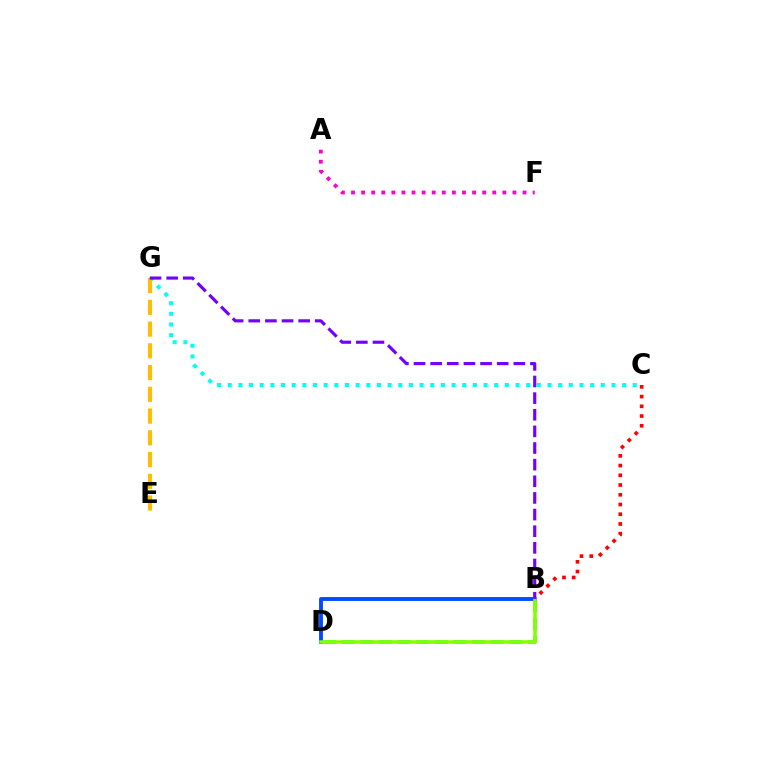{('B', 'C'): [{'color': '#ff0000', 'line_style': 'dotted', 'thickness': 2.64}], ('A', 'F'): [{'color': '#ff00cf', 'line_style': 'dotted', 'thickness': 2.74}], ('B', 'D'): [{'color': '#00ff39', 'line_style': 'dashed', 'thickness': 2.53}, {'color': '#004bff', 'line_style': 'solid', 'thickness': 2.78}, {'color': '#84ff00', 'line_style': 'solid', 'thickness': 2.52}], ('C', 'G'): [{'color': '#00fff6', 'line_style': 'dotted', 'thickness': 2.9}], ('E', 'G'): [{'color': '#ffbd00', 'line_style': 'dashed', 'thickness': 2.95}], ('B', 'G'): [{'color': '#7200ff', 'line_style': 'dashed', 'thickness': 2.26}]}